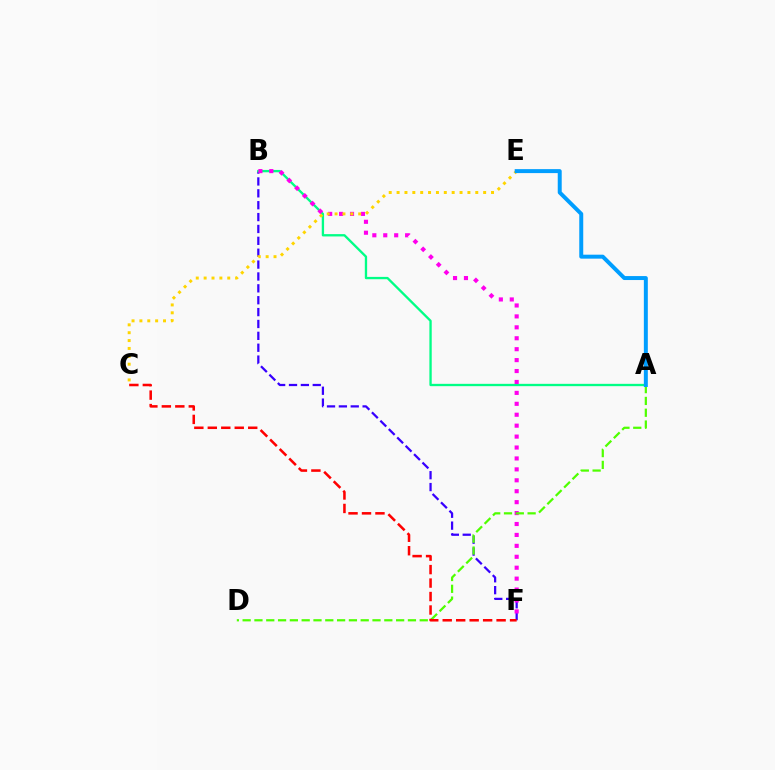{('B', 'F'): [{'color': '#3700ff', 'line_style': 'dashed', 'thickness': 1.61}, {'color': '#ff00ed', 'line_style': 'dotted', 'thickness': 2.97}], ('A', 'B'): [{'color': '#00ff86', 'line_style': 'solid', 'thickness': 1.68}], ('A', 'D'): [{'color': '#4fff00', 'line_style': 'dashed', 'thickness': 1.6}], ('C', 'E'): [{'color': '#ffd500', 'line_style': 'dotted', 'thickness': 2.14}], ('C', 'F'): [{'color': '#ff0000', 'line_style': 'dashed', 'thickness': 1.83}], ('A', 'E'): [{'color': '#009eff', 'line_style': 'solid', 'thickness': 2.86}]}